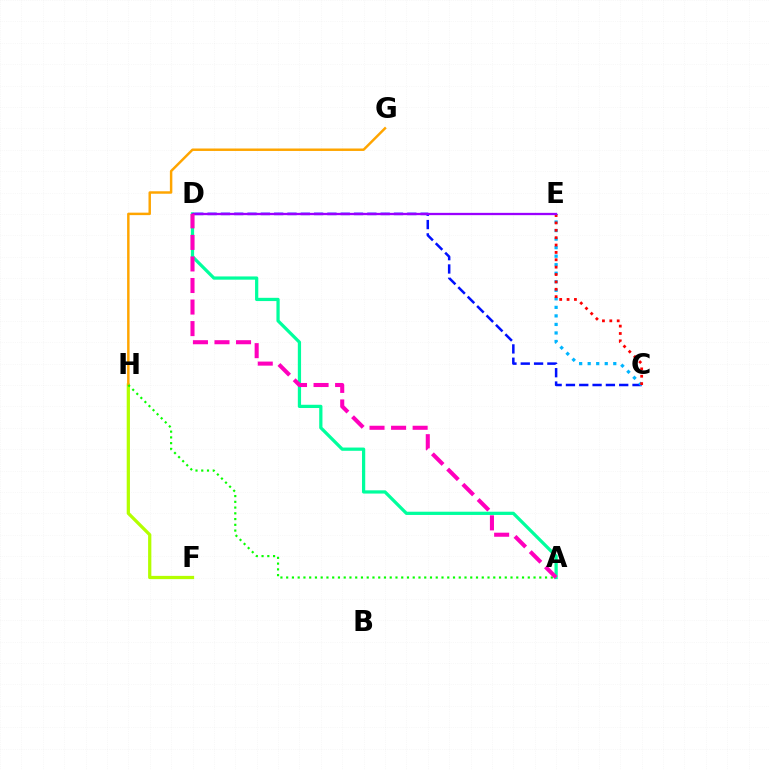{('A', 'D'): [{'color': '#00ff9d', 'line_style': 'solid', 'thickness': 2.33}, {'color': '#ff00bd', 'line_style': 'dashed', 'thickness': 2.93}], ('C', 'D'): [{'color': '#0010ff', 'line_style': 'dashed', 'thickness': 1.81}], ('C', 'E'): [{'color': '#00b5ff', 'line_style': 'dotted', 'thickness': 2.32}, {'color': '#ff0000', 'line_style': 'dotted', 'thickness': 2.0}], ('F', 'H'): [{'color': '#b3ff00', 'line_style': 'solid', 'thickness': 2.34}], ('G', 'H'): [{'color': '#ffa500', 'line_style': 'solid', 'thickness': 1.77}], ('D', 'E'): [{'color': '#9b00ff', 'line_style': 'solid', 'thickness': 1.65}], ('A', 'H'): [{'color': '#08ff00', 'line_style': 'dotted', 'thickness': 1.56}]}